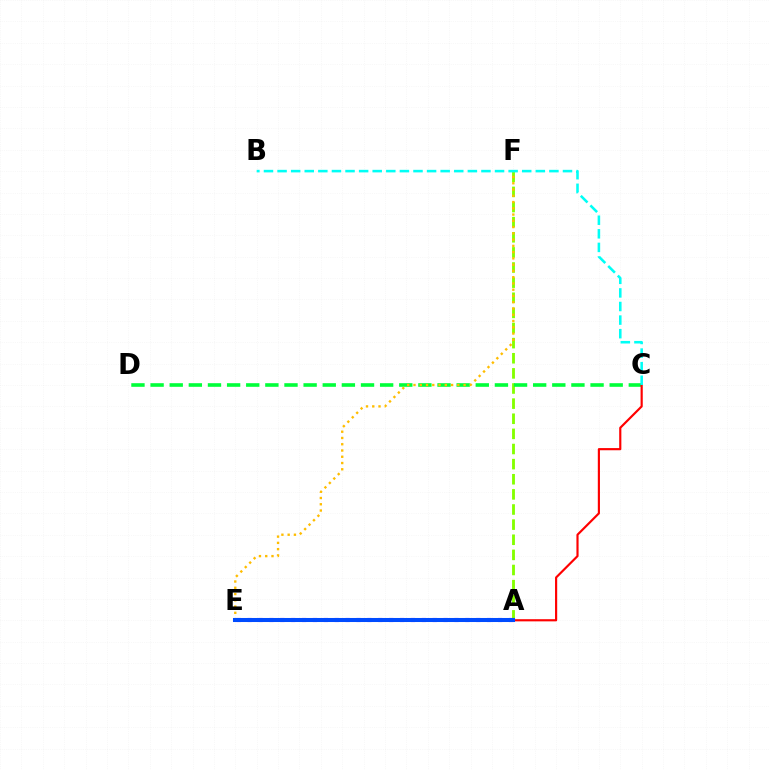{('A', 'E'): [{'color': '#ff00cf', 'line_style': 'dotted', 'thickness': 2.7}, {'color': '#7200ff', 'line_style': 'dotted', 'thickness': 2.96}, {'color': '#004bff', 'line_style': 'solid', 'thickness': 2.91}], ('A', 'F'): [{'color': '#84ff00', 'line_style': 'dashed', 'thickness': 2.05}], ('C', 'D'): [{'color': '#00ff39', 'line_style': 'dashed', 'thickness': 2.6}], ('E', 'F'): [{'color': '#ffbd00', 'line_style': 'dotted', 'thickness': 1.7}], ('A', 'C'): [{'color': '#ff0000', 'line_style': 'solid', 'thickness': 1.56}], ('B', 'C'): [{'color': '#00fff6', 'line_style': 'dashed', 'thickness': 1.85}]}